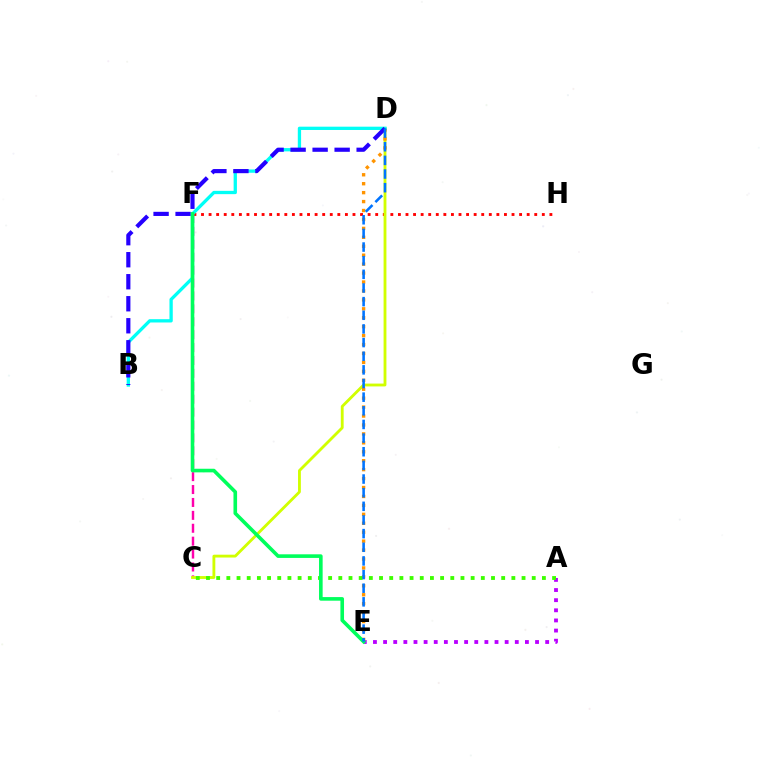{('C', 'F'): [{'color': '#ff00ac', 'line_style': 'dashed', 'thickness': 1.75}], ('F', 'H'): [{'color': '#ff0000', 'line_style': 'dotted', 'thickness': 2.06}], ('A', 'E'): [{'color': '#b900ff', 'line_style': 'dotted', 'thickness': 2.75}], ('C', 'D'): [{'color': '#d1ff00', 'line_style': 'solid', 'thickness': 2.04}], ('D', 'E'): [{'color': '#ff9400', 'line_style': 'dotted', 'thickness': 2.43}, {'color': '#0074ff', 'line_style': 'dashed', 'thickness': 1.85}], ('B', 'D'): [{'color': '#00fff6', 'line_style': 'solid', 'thickness': 2.37}, {'color': '#2500ff', 'line_style': 'dashed', 'thickness': 2.99}], ('A', 'C'): [{'color': '#3dff00', 'line_style': 'dotted', 'thickness': 2.77}], ('E', 'F'): [{'color': '#00ff5c', 'line_style': 'solid', 'thickness': 2.6}]}